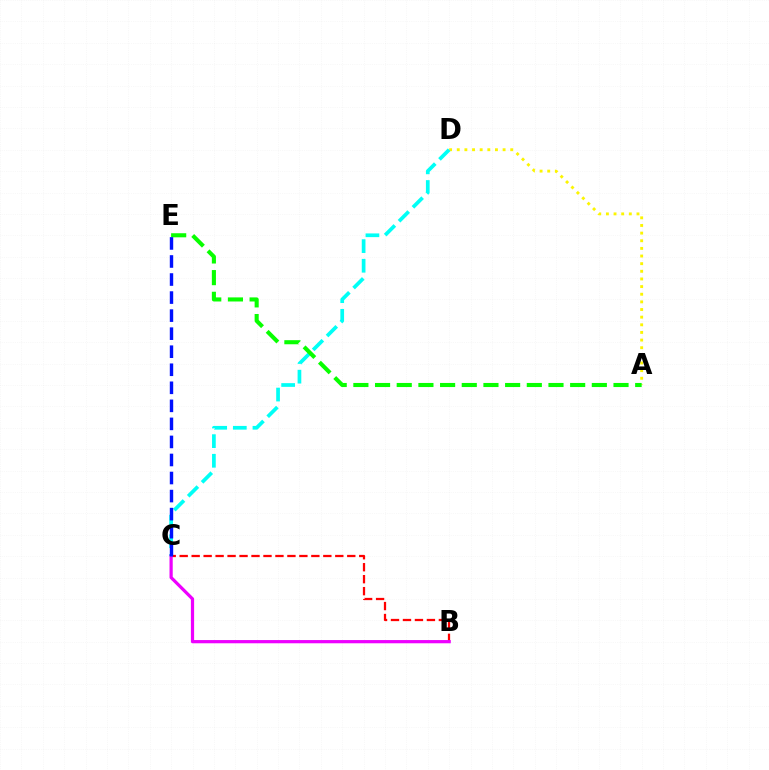{('B', 'C'): [{'color': '#ff0000', 'line_style': 'dashed', 'thickness': 1.63}, {'color': '#ee00ff', 'line_style': 'solid', 'thickness': 2.32}], ('A', 'D'): [{'color': '#fcf500', 'line_style': 'dotted', 'thickness': 2.08}], ('C', 'D'): [{'color': '#00fff6', 'line_style': 'dashed', 'thickness': 2.67}], ('A', 'E'): [{'color': '#08ff00', 'line_style': 'dashed', 'thickness': 2.94}], ('C', 'E'): [{'color': '#0010ff', 'line_style': 'dashed', 'thickness': 2.45}]}